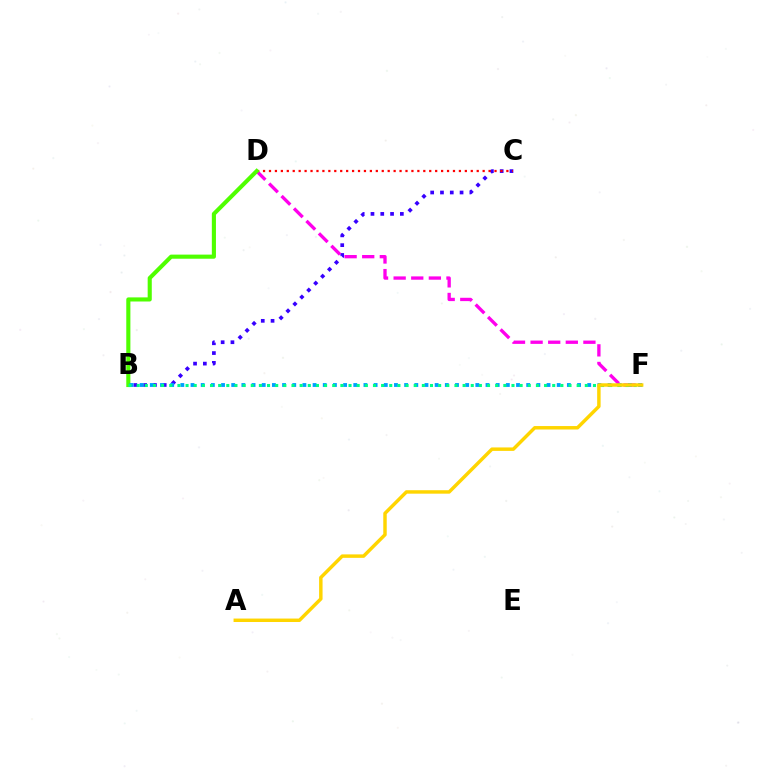{('B', 'C'): [{'color': '#3700ff', 'line_style': 'dotted', 'thickness': 2.66}], ('D', 'F'): [{'color': '#ff00ed', 'line_style': 'dashed', 'thickness': 2.39}], ('C', 'D'): [{'color': '#ff0000', 'line_style': 'dotted', 'thickness': 1.61}], ('B', 'D'): [{'color': '#4fff00', 'line_style': 'solid', 'thickness': 2.96}], ('B', 'F'): [{'color': '#009eff', 'line_style': 'dotted', 'thickness': 2.76}, {'color': '#00ff86', 'line_style': 'dotted', 'thickness': 2.21}], ('A', 'F'): [{'color': '#ffd500', 'line_style': 'solid', 'thickness': 2.49}]}